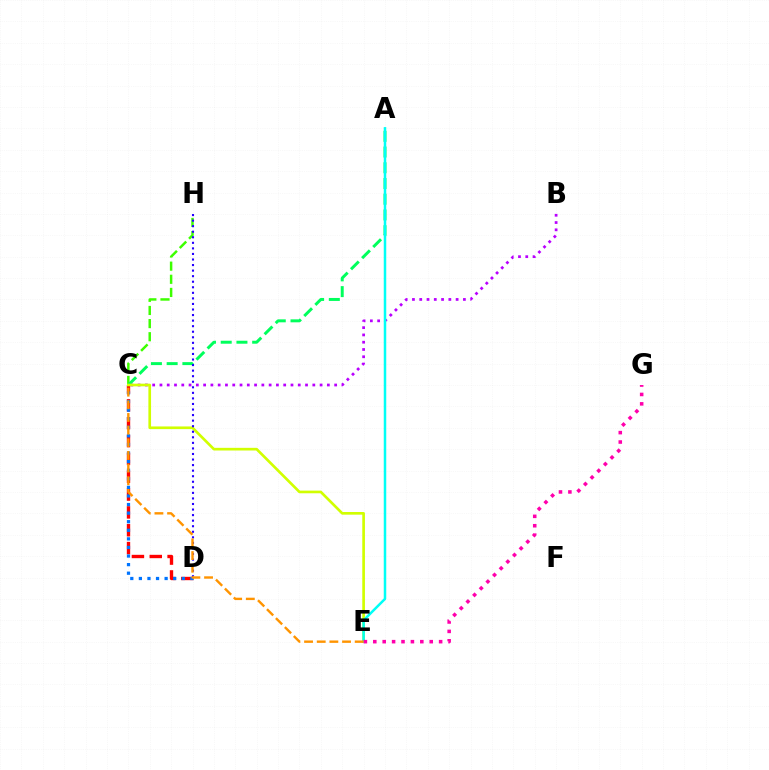{('C', 'D'): [{'color': '#ff0000', 'line_style': 'dashed', 'thickness': 2.42}, {'color': '#0074ff', 'line_style': 'dotted', 'thickness': 2.33}], ('B', 'C'): [{'color': '#b900ff', 'line_style': 'dotted', 'thickness': 1.98}], ('C', 'H'): [{'color': '#3dff00', 'line_style': 'dashed', 'thickness': 1.78}], ('A', 'C'): [{'color': '#00ff5c', 'line_style': 'dashed', 'thickness': 2.14}], ('C', 'E'): [{'color': '#d1ff00', 'line_style': 'solid', 'thickness': 1.92}, {'color': '#ff9400', 'line_style': 'dashed', 'thickness': 1.72}], ('A', 'E'): [{'color': '#00fff6', 'line_style': 'solid', 'thickness': 1.8}], ('D', 'H'): [{'color': '#2500ff', 'line_style': 'dotted', 'thickness': 1.51}], ('E', 'G'): [{'color': '#ff00ac', 'line_style': 'dotted', 'thickness': 2.56}]}